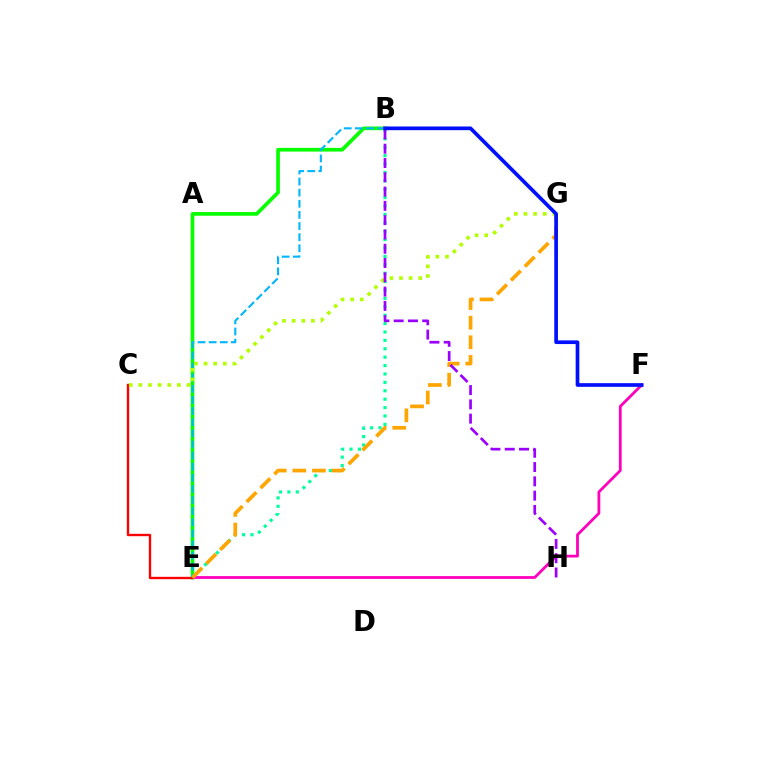{('B', 'E'): [{'color': '#08ff00', 'line_style': 'solid', 'thickness': 2.66}, {'color': '#00ff9d', 'line_style': 'dotted', 'thickness': 2.28}, {'color': '#00b5ff', 'line_style': 'dashed', 'thickness': 1.51}], ('E', 'F'): [{'color': '#ff00bd', 'line_style': 'solid', 'thickness': 2.01}], ('C', 'E'): [{'color': '#ff0000', 'line_style': 'solid', 'thickness': 1.7}], ('E', 'G'): [{'color': '#ffa500', 'line_style': 'dashed', 'thickness': 2.66}], ('C', 'G'): [{'color': '#b3ff00', 'line_style': 'dotted', 'thickness': 2.61}], ('B', 'H'): [{'color': '#9b00ff', 'line_style': 'dashed', 'thickness': 1.94}], ('B', 'F'): [{'color': '#0010ff', 'line_style': 'solid', 'thickness': 2.66}]}